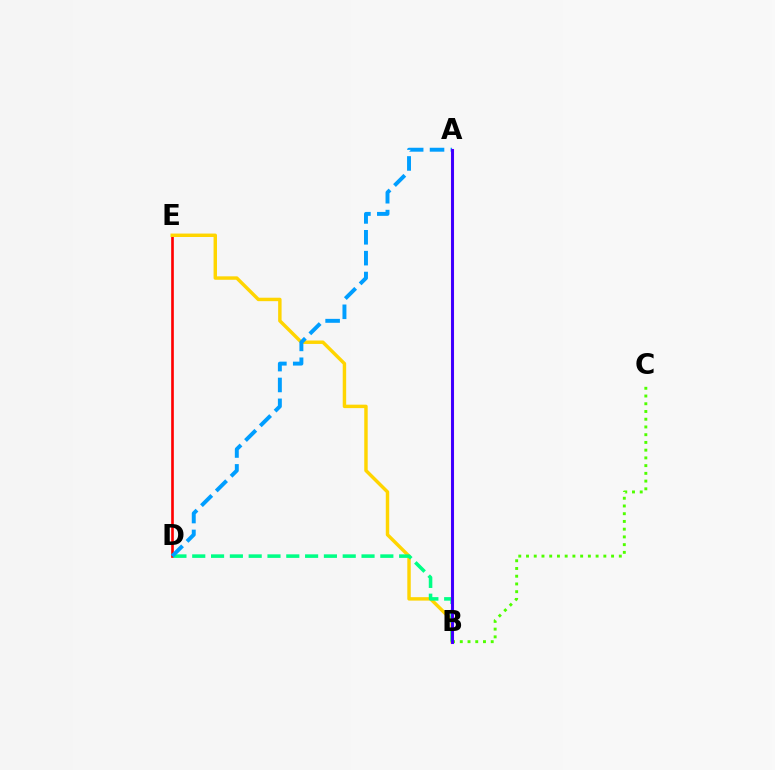{('D', 'E'): [{'color': '#ff0000', 'line_style': 'solid', 'thickness': 1.91}], ('B', 'E'): [{'color': '#ffd500', 'line_style': 'solid', 'thickness': 2.48}], ('B', 'D'): [{'color': '#00ff86', 'line_style': 'dashed', 'thickness': 2.56}], ('A', 'D'): [{'color': '#009eff', 'line_style': 'dashed', 'thickness': 2.83}], ('B', 'C'): [{'color': '#4fff00', 'line_style': 'dotted', 'thickness': 2.1}], ('A', 'B'): [{'color': '#ff00ed', 'line_style': 'solid', 'thickness': 2.23}, {'color': '#3700ff', 'line_style': 'solid', 'thickness': 2.06}]}